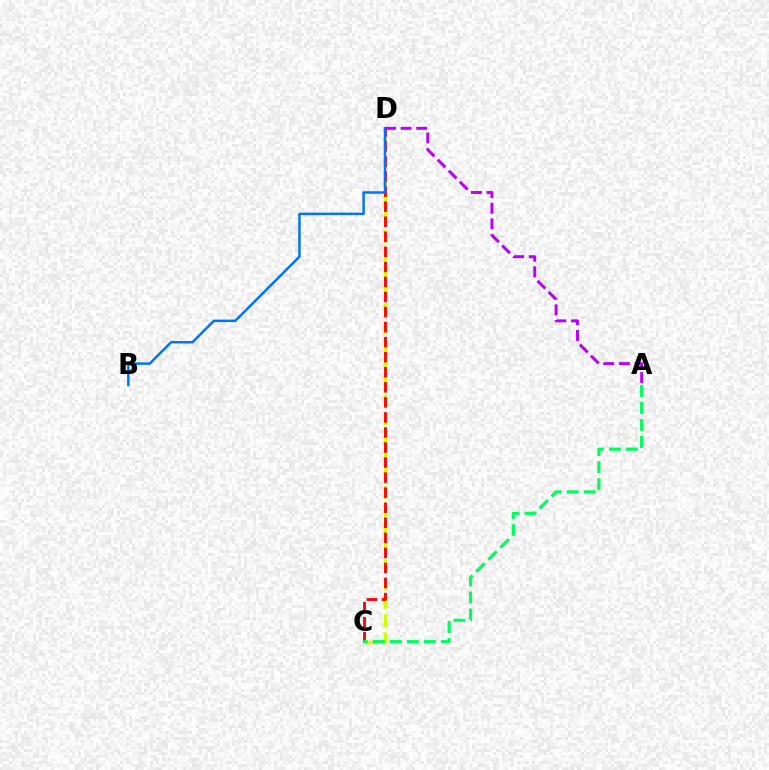{('C', 'D'): [{'color': '#d1ff00', 'line_style': 'dashed', 'thickness': 2.49}, {'color': '#ff0000', 'line_style': 'dashed', 'thickness': 2.04}], ('A', 'D'): [{'color': '#b900ff', 'line_style': 'dashed', 'thickness': 2.12}], ('B', 'D'): [{'color': '#0074ff', 'line_style': 'solid', 'thickness': 1.79}], ('A', 'C'): [{'color': '#00ff5c', 'line_style': 'dashed', 'thickness': 2.31}]}